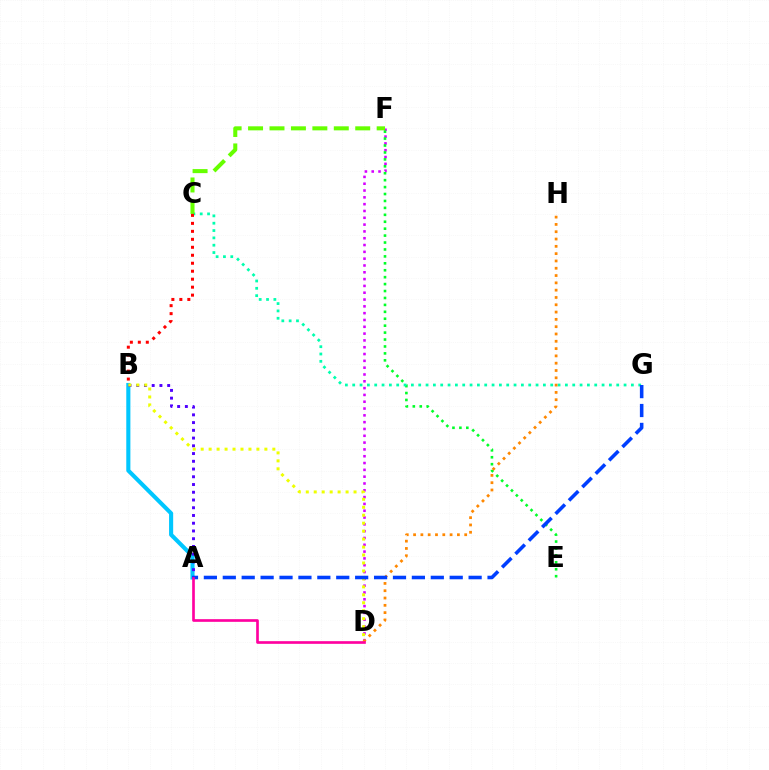{('D', 'F'): [{'color': '#d600ff', 'line_style': 'dotted', 'thickness': 1.85}], ('E', 'F'): [{'color': '#00ff27', 'line_style': 'dotted', 'thickness': 1.88}], ('C', 'G'): [{'color': '#00ffaf', 'line_style': 'dotted', 'thickness': 1.99}], ('A', 'B'): [{'color': '#00c7ff', 'line_style': 'solid', 'thickness': 2.95}, {'color': '#4f00ff', 'line_style': 'dotted', 'thickness': 2.1}], ('C', 'F'): [{'color': '#66ff00', 'line_style': 'dashed', 'thickness': 2.91}], ('B', 'C'): [{'color': '#ff0000', 'line_style': 'dotted', 'thickness': 2.17}], ('B', 'D'): [{'color': '#eeff00', 'line_style': 'dotted', 'thickness': 2.16}], ('D', 'H'): [{'color': '#ff8800', 'line_style': 'dotted', 'thickness': 1.98}], ('A', 'G'): [{'color': '#003fff', 'line_style': 'dashed', 'thickness': 2.57}], ('A', 'D'): [{'color': '#ff00a0', 'line_style': 'solid', 'thickness': 1.92}]}